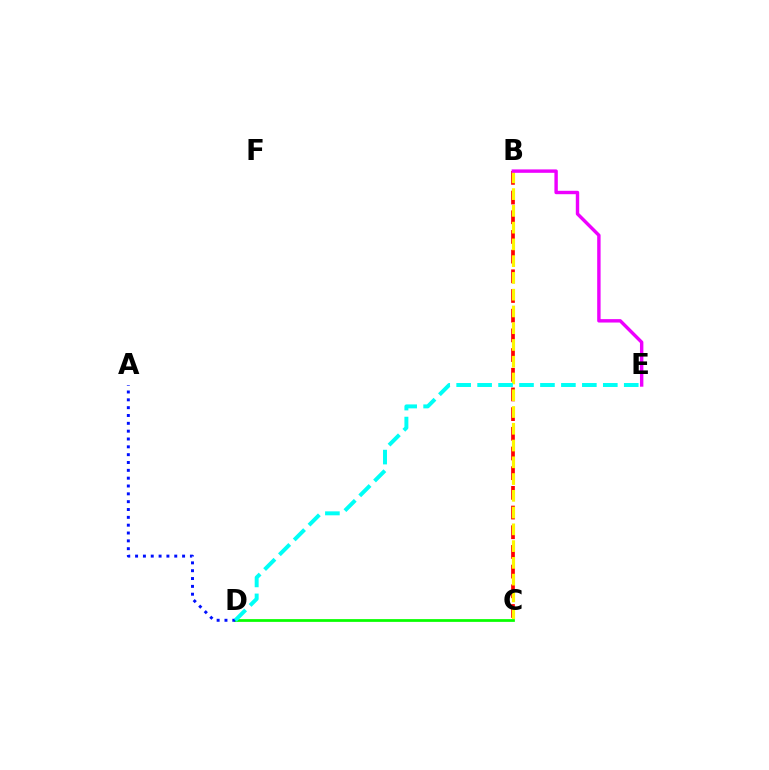{('C', 'D'): [{'color': '#08ff00', 'line_style': 'solid', 'thickness': 1.98}], ('B', 'C'): [{'color': '#ff0000', 'line_style': 'dashed', 'thickness': 2.67}, {'color': '#fcf500', 'line_style': 'dashed', 'thickness': 2.28}], ('A', 'D'): [{'color': '#0010ff', 'line_style': 'dotted', 'thickness': 2.13}], ('B', 'E'): [{'color': '#ee00ff', 'line_style': 'solid', 'thickness': 2.45}], ('D', 'E'): [{'color': '#00fff6', 'line_style': 'dashed', 'thickness': 2.85}]}